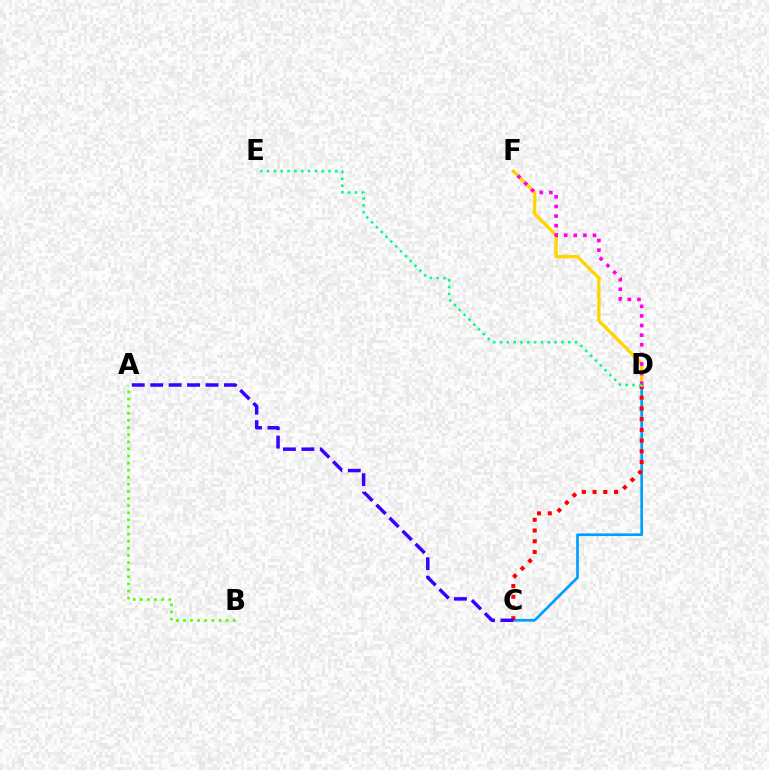{('A', 'B'): [{'color': '#4fff00', 'line_style': 'dotted', 'thickness': 1.93}], ('C', 'D'): [{'color': '#009eff', 'line_style': 'solid', 'thickness': 1.93}, {'color': '#ff0000', 'line_style': 'dotted', 'thickness': 2.92}], ('D', 'F'): [{'color': '#ffd500', 'line_style': 'solid', 'thickness': 2.39}, {'color': '#ff00ed', 'line_style': 'dotted', 'thickness': 2.61}], ('A', 'C'): [{'color': '#3700ff', 'line_style': 'dashed', 'thickness': 2.5}], ('D', 'E'): [{'color': '#00ff86', 'line_style': 'dotted', 'thickness': 1.86}]}